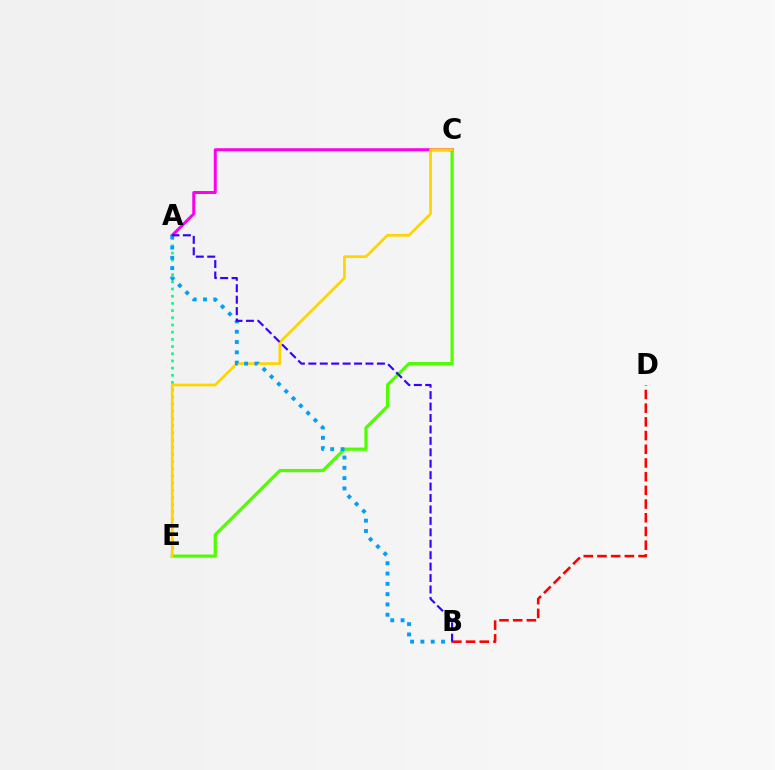{('C', 'E'): [{'color': '#4fff00', 'line_style': 'solid', 'thickness': 2.3}, {'color': '#ffd500', 'line_style': 'solid', 'thickness': 1.96}], ('B', 'D'): [{'color': '#ff0000', 'line_style': 'dashed', 'thickness': 1.86}], ('A', 'C'): [{'color': '#ff00ed', 'line_style': 'solid', 'thickness': 2.16}], ('A', 'E'): [{'color': '#00ff86', 'line_style': 'dotted', 'thickness': 1.95}], ('A', 'B'): [{'color': '#009eff', 'line_style': 'dotted', 'thickness': 2.8}, {'color': '#3700ff', 'line_style': 'dashed', 'thickness': 1.55}]}